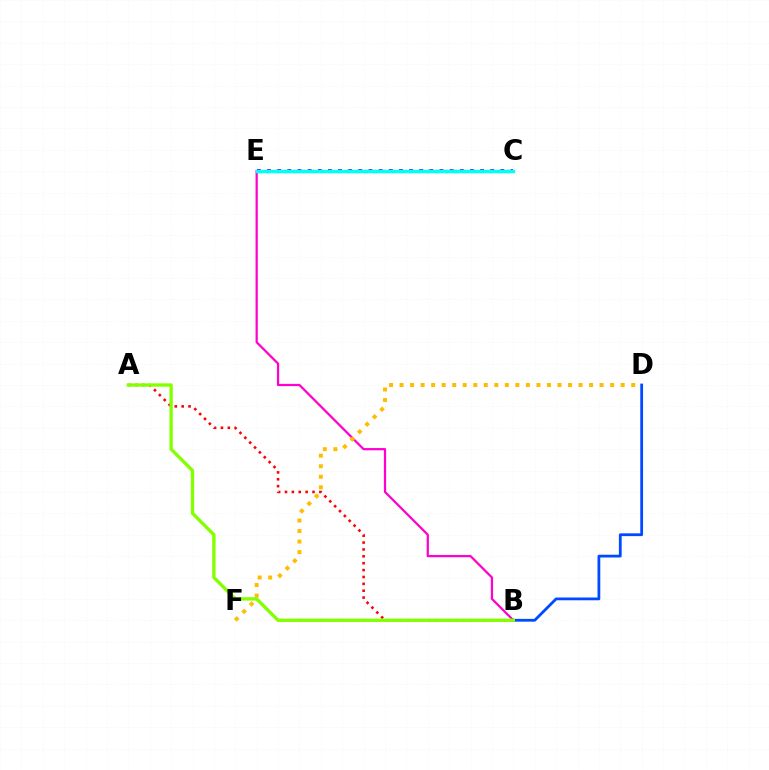{('C', 'E'): [{'color': '#00ff39', 'line_style': 'dotted', 'thickness': 2.42}, {'color': '#7200ff', 'line_style': 'dotted', 'thickness': 2.76}, {'color': '#00fff6', 'line_style': 'solid', 'thickness': 2.47}], ('A', 'B'): [{'color': '#ff0000', 'line_style': 'dotted', 'thickness': 1.87}, {'color': '#84ff00', 'line_style': 'solid', 'thickness': 2.41}], ('B', 'D'): [{'color': '#004bff', 'line_style': 'solid', 'thickness': 2.01}], ('B', 'E'): [{'color': '#ff00cf', 'line_style': 'solid', 'thickness': 1.61}], ('D', 'F'): [{'color': '#ffbd00', 'line_style': 'dotted', 'thickness': 2.86}]}